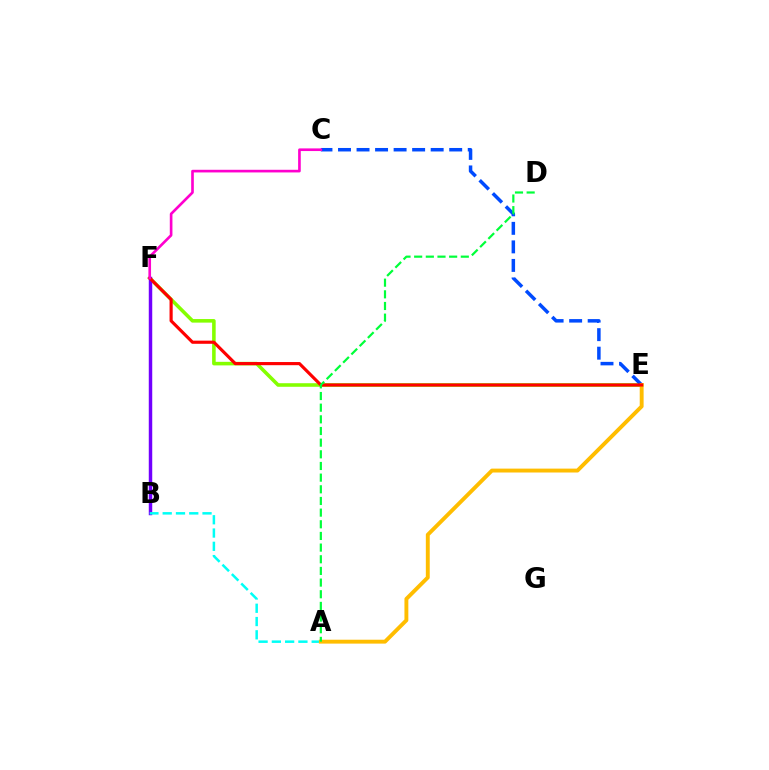{('E', 'F'): [{'color': '#84ff00', 'line_style': 'solid', 'thickness': 2.57}, {'color': '#ff0000', 'line_style': 'solid', 'thickness': 2.27}], ('B', 'F'): [{'color': '#7200ff', 'line_style': 'solid', 'thickness': 2.49}], ('A', 'B'): [{'color': '#00fff6', 'line_style': 'dashed', 'thickness': 1.8}], ('C', 'E'): [{'color': '#004bff', 'line_style': 'dashed', 'thickness': 2.52}], ('A', 'E'): [{'color': '#ffbd00', 'line_style': 'solid', 'thickness': 2.8}], ('C', 'F'): [{'color': '#ff00cf', 'line_style': 'solid', 'thickness': 1.91}], ('A', 'D'): [{'color': '#00ff39', 'line_style': 'dashed', 'thickness': 1.58}]}